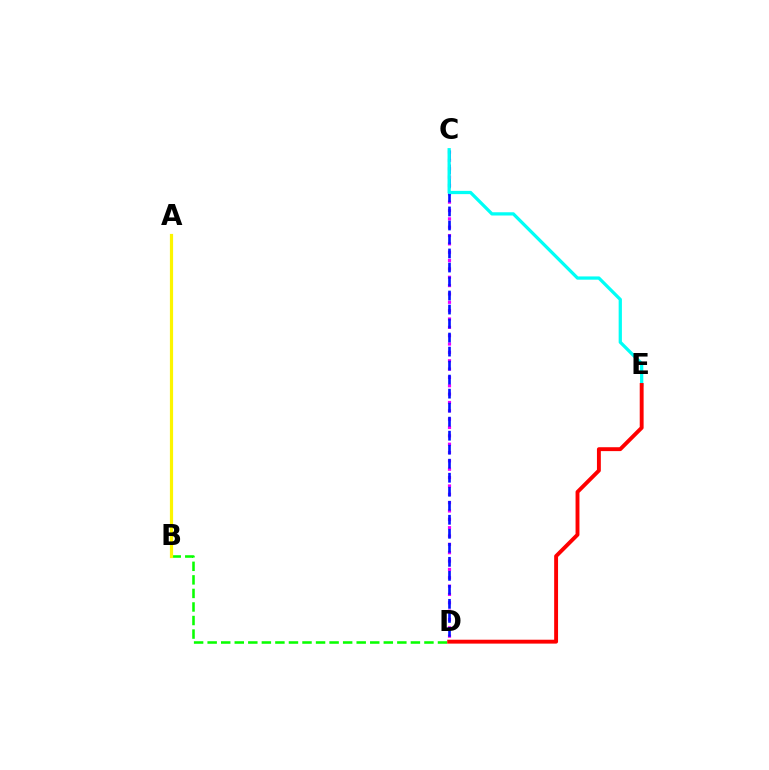{('C', 'D'): [{'color': '#ee00ff', 'line_style': 'dotted', 'thickness': 2.27}, {'color': '#0010ff', 'line_style': 'dashed', 'thickness': 1.9}], ('B', 'D'): [{'color': '#08ff00', 'line_style': 'dashed', 'thickness': 1.84}], ('C', 'E'): [{'color': '#00fff6', 'line_style': 'solid', 'thickness': 2.34}], ('A', 'B'): [{'color': '#fcf500', 'line_style': 'solid', 'thickness': 2.3}], ('D', 'E'): [{'color': '#ff0000', 'line_style': 'solid', 'thickness': 2.8}]}